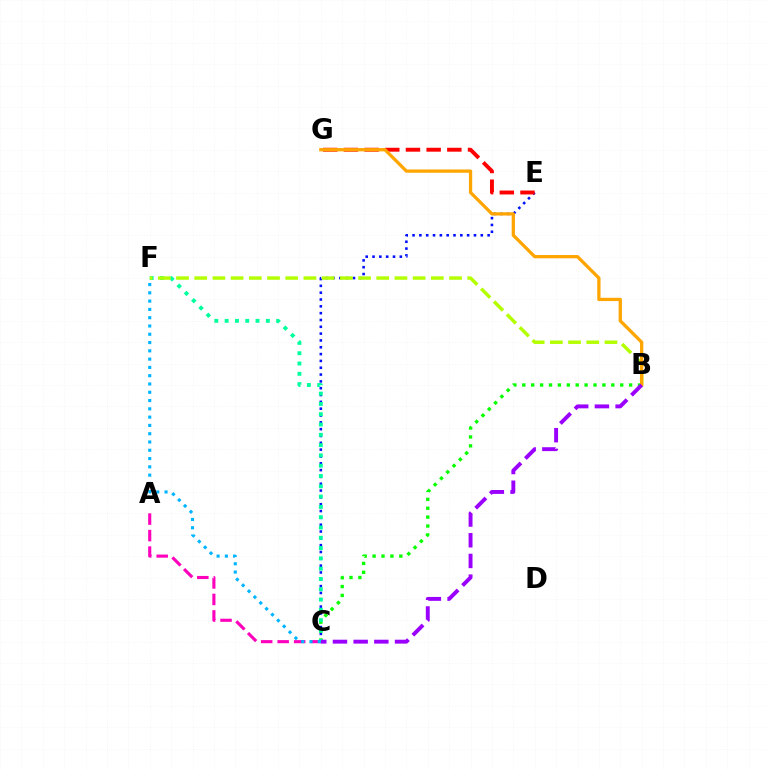{('C', 'E'): [{'color': '#0010ff', 'line_style': 'dotted', 'thickness': 1.85}], ('A', 'C'): [{'color': '#ff00bd', 'line_style': 'dashed', 'thickness': 2.24}], ('B', 'C'): [{'color': '#08ff00', 'line_style': 'dotted', 'thickness': 2.42}, {'color': '#9b00ff', 'line_style': 'dashed', 'thickness': 2.81}], ('E', 'G'): [{'color': '#ff0000', 'line_style': 'dashed', 'thickness': 2.81}], ('C', 'F'): [{'color': '#00ff9d', 'line_style': 'dotted', 'thickness': 2.8}, {'color': '#00b5ff', 'line_style': 'dotted', 'thickness': 2.25}], ('B', 'F'): [{'color': '#b3ff00', 'line_style': 'dashed', 'thickness': 2.47}], ('B', 'G'): [{'color': '#ffa500', 'line_style': 'solid', 'thickness': 2.36}]}